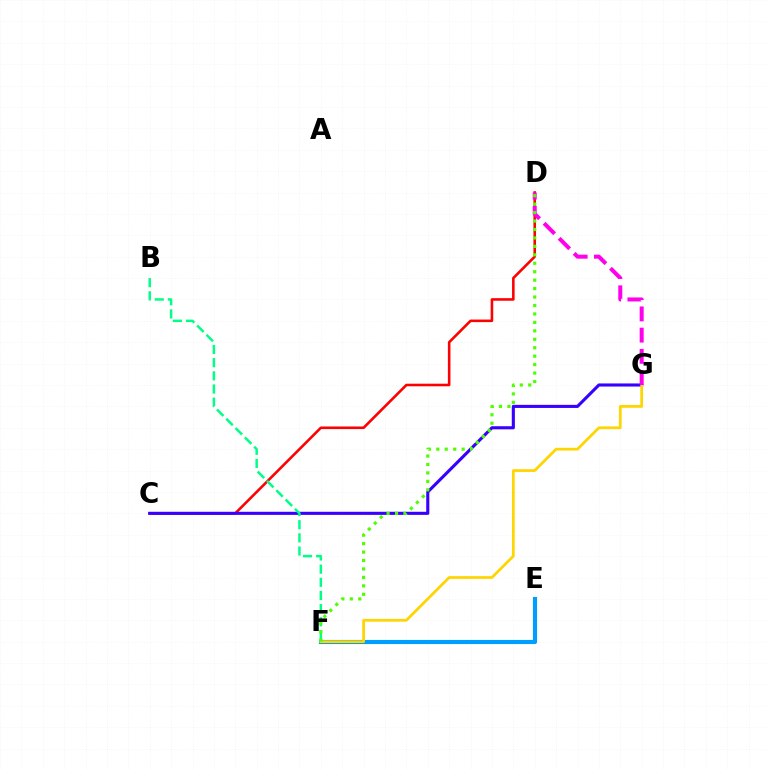{('C', 'D'): [{'color': '#ff0000', 'line_style': 'solid', 'thickness': 1.86}], ('C', 'G'): [{'color': '#3700ff', 'line_style': 'solid', 'thickness': 2.23}], ('B', 'F'): [{'color': '#00ff86', 'line_style': 'dashed', 'thickness': 1.79}], ('E', 'F'): [{'color': '#009eff', 'line_style': 'solid', 'thickness': 2.98}], ('F', 'G'): [{'color': '#ffd500', 'line_style': 'solid', 'thickness': 1.98}], ('D', 'G'): [{'color': '#ff00ed', 'line_style': 'dashed', 'thickness': 2.88}], ('D', 'F'): [{'color': '#4fff00', 'line_style': 'dotted', 'thickness': 2.29}]}